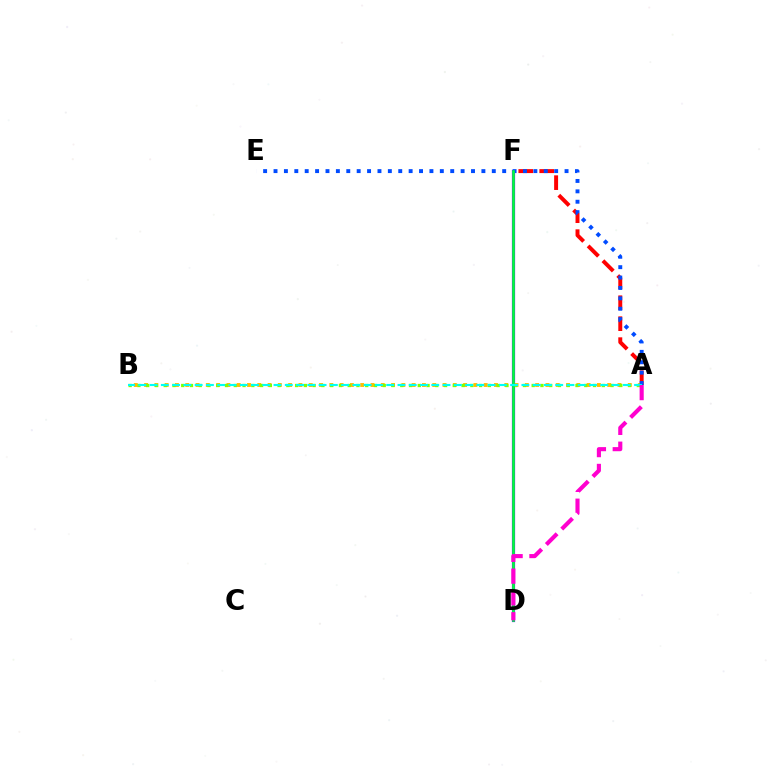{('A', 'F'): [{'color': '#ff0000', 'line_style': 'dashed', 'thickness': 2.85}], ('D', 'F'): [{'color': '#7200ff', 'line_style': 'solid', 'thickness': 2.3}, {'color': '#00ff39', 'line_style': 'solid', 'thickness': 1.85}], ('A', 'B'): [{'color': '#ffbd00', 'line_style': 'dotted', 'thickness': 2.8}, {'color': '#84ff00', 'line_style': 'dotted', 'thickness': 2.38}, {'color': '#00fff6', 'line_style': 'dashed', 'thickness': 1.53}], ('A', 'E'): [{'color': '#004bff', 'line_style': 'dotted', 'thickness': 2.82}], ('A', 'D'): [{'color': '#ff00cf', 'line_style': 'dashed', 'thickness': 2.96}]}